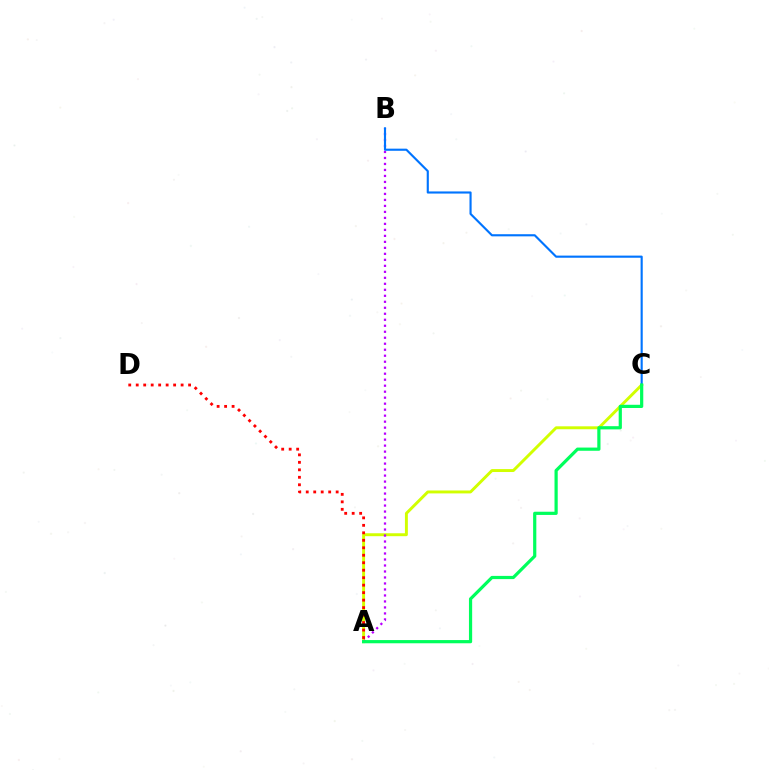{('A', 'C'): [{'color': '#d1ff00', 'line_style': 'solid', 'thickness': 2.11}, {'color': '#00ff5c', 'line_style': 'solid', 'thickness': 2.31}], ('A', 'D'): [{'color': '#ff0000', 'line_style': 'dotted', 'thickness': 2.03}], ('A', 'B'): [{'color': '#b900ff', 'line_style': 'dotted', 'thickness': 1.63}], ('B', 'C'): [{'color': '#0074ff', 'line_style': 'solid', 'thickness': 1.54}]}